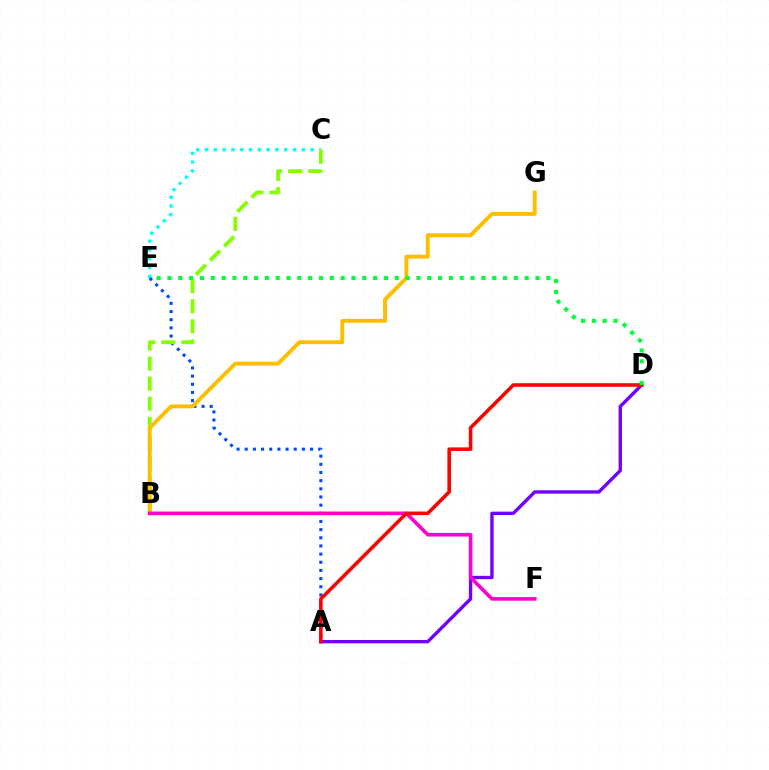{('C', 'E'): [{'color': '#00fff6', 'line_style': 'dotted', 'thickness': 2.39}], ('A', 'E'): [{'color': '#004bff', 'line_style': 'dotted', 'thickness': 2.22}], ('B', 'C'): [{'color': '#84ff00', 'line_style': 'dashed', 'thickness': 2.72}], ('B', 'G'): [{'color': '#ffbd00', 'line_style': 'solid', 'thickness': 2.8}], ('A', 'D'): [{'color': '#7200ff', 'line_style': 'solid', 'thickness': 2.41}, {'color': '#ff0000', 'line_style': 'solid', 'thickness': 2.57}], ('B', 'F'): [{'color': '#ff00cf', 'line_style': 'solid', 'thickness': 2.6}], ('D', 'E'): [{'color': '#00ff39', 'line_style': 'dotted', 'thickness': 2.94}]}